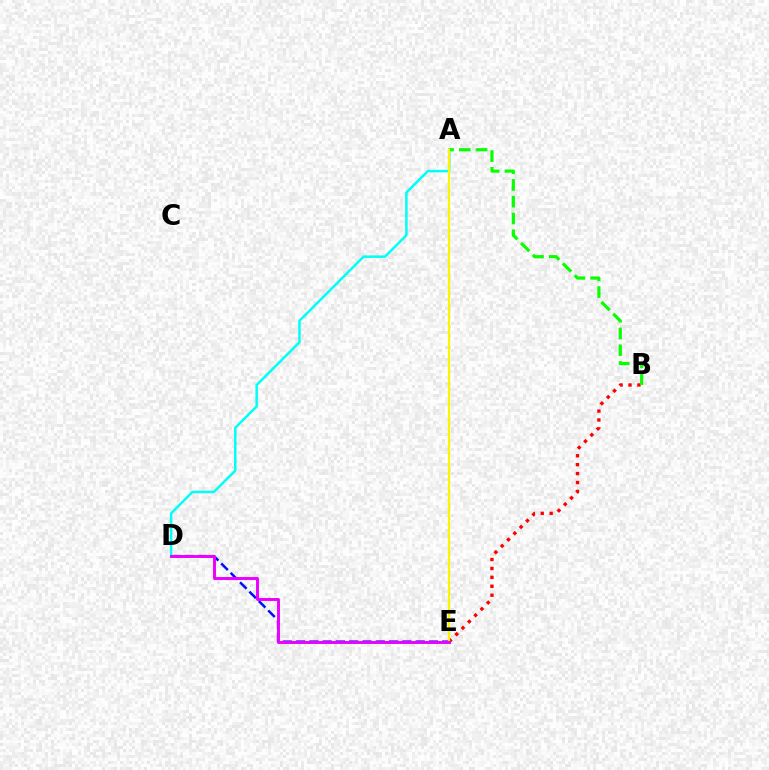{('B', 'E'): [{'color': '#ff0000', 'line_style': 'dotted', 'thickness': 2.43}], ('D', 'E'): [{'color': '#0010ff', 'line_style': 'dashed', 'thickness': 1.81}, {'color': '#ee00ff', 'line_style': 'solid', 'thickness': 2.12}], ('A', 'D'): [{'color': '#00fff6', 'line_style': 'solid', 'thickness': 1.79}], ('A', 'B'): [{'color': '#08ff00', 'line_style': 'dashed', 'thickness': 2.28}], ('A', 'E'): [{'color': '#fcf500', 'line_style': 'solid', 'thickness': 1.59}]}